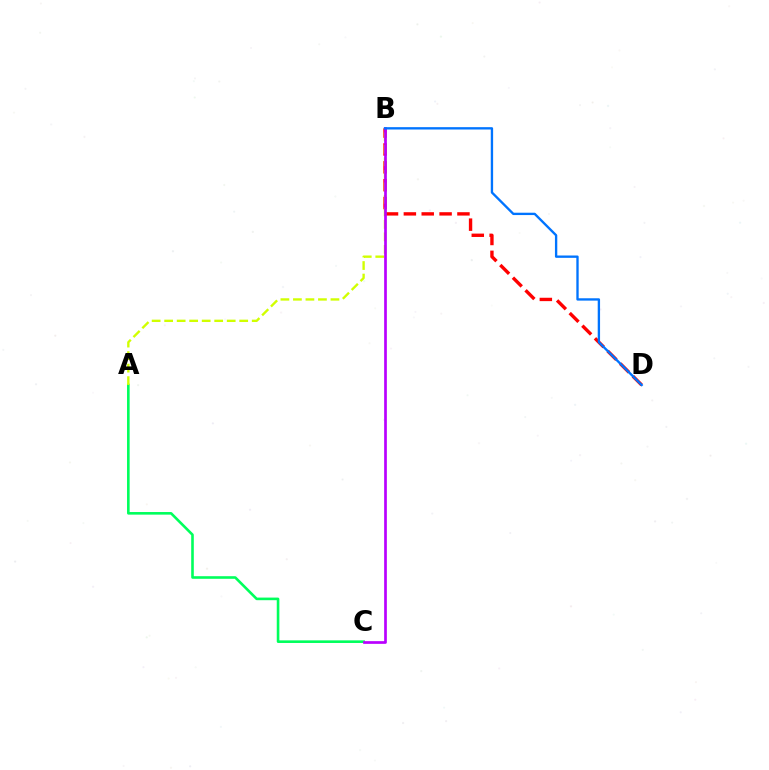{('B', 'D'): [{'color': '#ff0000', 'line_style': 'dashed', 'thickness': 2.43}, {'color': '#0074ff', 'line_style': 'solid', 'thickness': 1.69}], ('A', 'C'): [{'color': '#00ff5c', 'line_style': 'solid', 'thickness': 1.88}], ('A', 'B'): [{'color': '#d1ff00', 'line_style': 'dashed', 'thickness': 1.7}], ('B', 'C'): [{'color': '#b900ff', 'line_style': 'solid', 'thickness': 1.95}]}